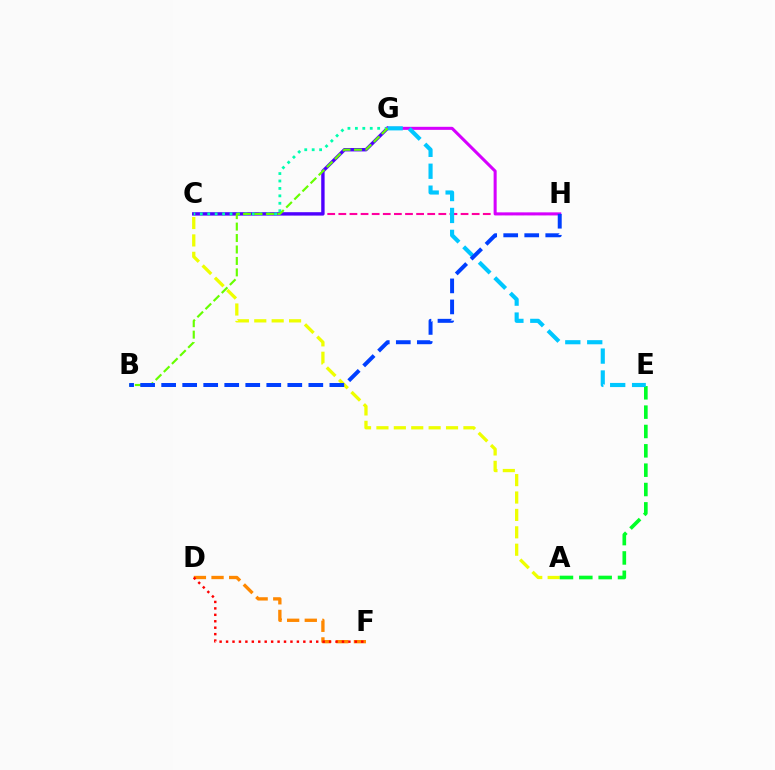{('A', 'C'): [{'color': '#eeff00', 'line_style': 'dashed', 'thickness': 2.36}], ('C', 'H'): [{'color': '#ff00a0', 'line_style': 'dashed', 'thickness': 1.51}], ('D', 'F'): [{'color': '#ff8800', 'line_style': 'dashed', 'thickness': 2.4}, {'color': '#ff0000', 'line_style': 'dotted', 'thickness': 1.75}], ('C', 'G'): [{'color': '#4f00ff', 'line_style': 'solid', 'thickness': 2.44}, {'color': '#00ffaf', 'line_style': 'dotted', 'thickness': 2.02}], ('G', 'H'): [{'color': '#d600ff', 'line_style': 'solid', 'thickness': 2.19}], ('A', 'E'): [{'color': '#00ff27', 'line_style': 'dashed', 'thickness': 2.63}], ('E', 'G'): [{'color': '#00c7ff', 'line_style': 'dashed', 'thickness': 2.98}], ('B', 'G'): [{'color': '#66ff00', 'line_style': 'dashed', 'thickness': 1.56}], ('B', 'H'): [{'color': '#003fff', 'line_style': 'dashed', 'thickness': 2.86}]}